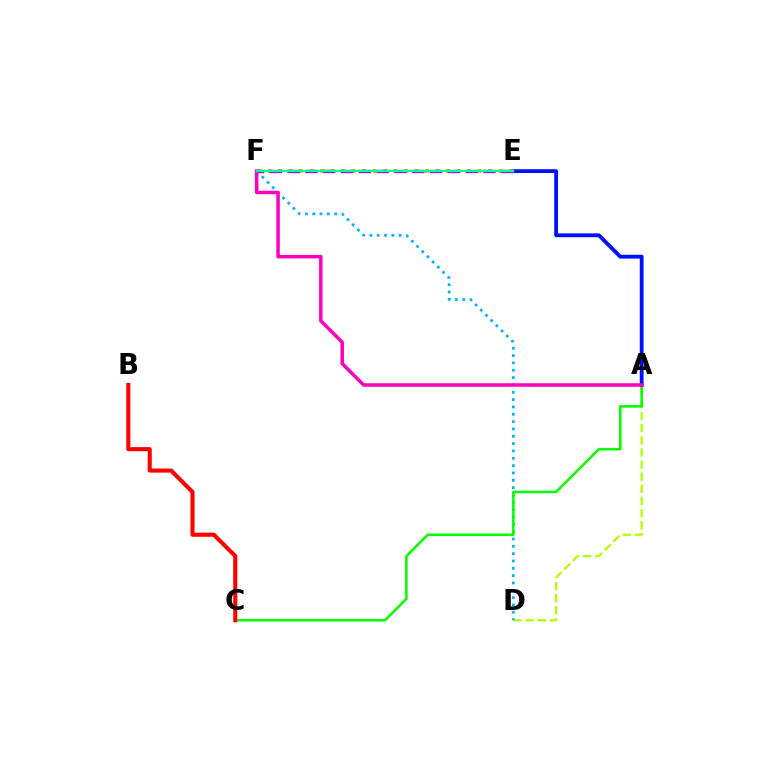{('A', 'D'): [{'color': '#b3ff00', 'line_style': 'dashed', 'thickness': 1.65}], ('D', 'F'): [{'color': '#00b5ff', 'line_style': 'dotted', 'thickness': 1.99}], ('A', 'C'): [{'color': '#08ff00', 'line_style': 'solid', 'thickness': 1.84}], ('B', 'C'): [{'color': '#ff0000', 'line_style': 'solid', 'thickness': 2.94}], ('A', 'E'): [{'color': '#0010ff', 'line_style': 'solid', 'thickness': 2.75}], ('E', 'F'): [{'color': '#ffa500', 'line_style': 'dotted', 'thickness': 2.85}, {'color': '#9b00ff', 'line_style': 'dashed', 'thickness': 2.42}, {'color': '#00ff9d', 'line_style': 'solid', 'thickness': 1.64}], ('A', 'F'): [{'color': '#ff00bd', 'line_style': 'solid', 'thickness': 2.52}]}